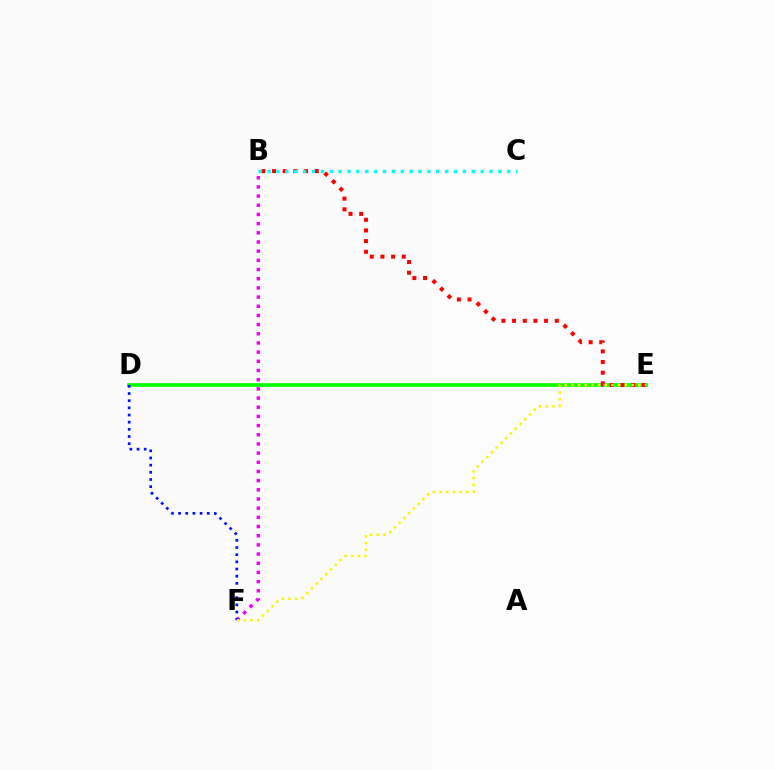{('B', 'F'): [{'color': '#ee00ff', 'line_style': 'dotted', 'thickness': 2.49}], ('D', 'E'): [{'color': '#08ff00', 'line_style': 'solid', 'thickness': 2.66}], ('B', 'E'): [{'color': '#ff0000', 'line_style': 'dotted', 'thickness': 2.9}], ('D', 'F'): [{'color': '#0010ff', 'line_style': 'dotted', 'thickness': 1.95}], ('B', 'C'): [{'color': '#00fff6', 'line_style': 'dotted', 'thickness': 2.41}], ('E', 'F'): [{'color': '#fcf500', 'line_style': 'dotted', 'thickness': 1.82}]}